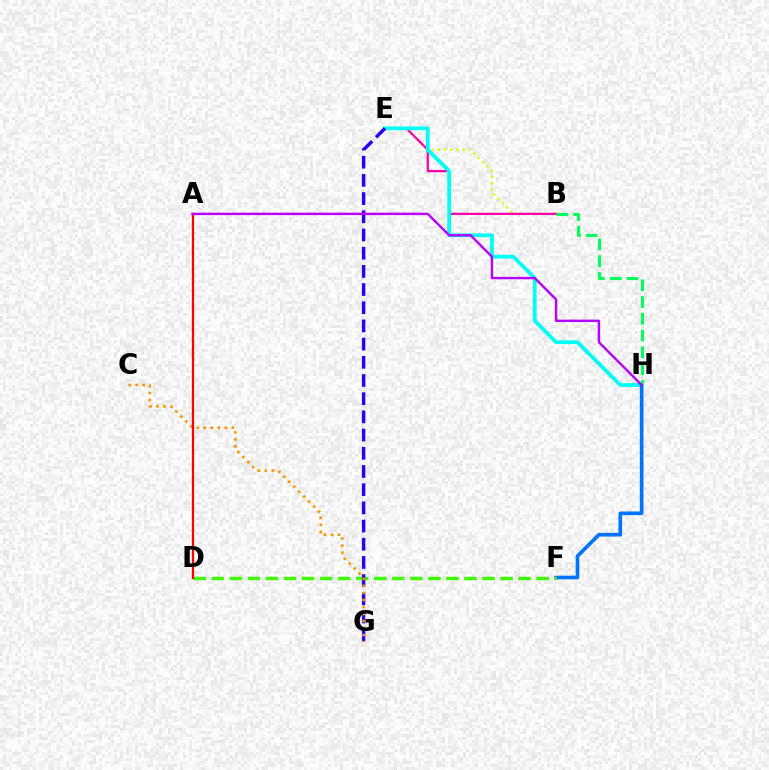{('B', 'E'): [{'color': '#d1ff00', 'line_style': 'dotted', 'thickness': 1.67}, {'color': '#ff00ac', 'line_style': 'solid', 'thickness': 1.64}], ('E', 'H'): [{'color': '#00fff6', 'line_style': 'solid', 'thickness': 2.73}], ('F', 'H'): [{'color': '#0074ff', 'line_style': 'solid', 'thickness': 2.64}], ('B', 'H'): [{'color': '#00ff5c', 'line_style': 'dashed', 'thickness': 2.28}], ('D', 'F'): [{'color': '#3dff00', 'line_style': 'dashed', 'thickness': 2.45}], ('E', 'G'): [{'color': '#2500ff', 'line_style': 'dashed', 'thickness': 2.47}], ('C', 'G'): [{'color': '#ff9400', 'line_style': 'dotted', 'thickness': 1.91}], ('A', 'D'): [{'color': '#ff0000', 'line_style': 'solid', 'thickness': 1.62}], ('A', 'H'): [{'color': '#b900ff', 'line_style': 'solid', 'thickness': 1.74}]}